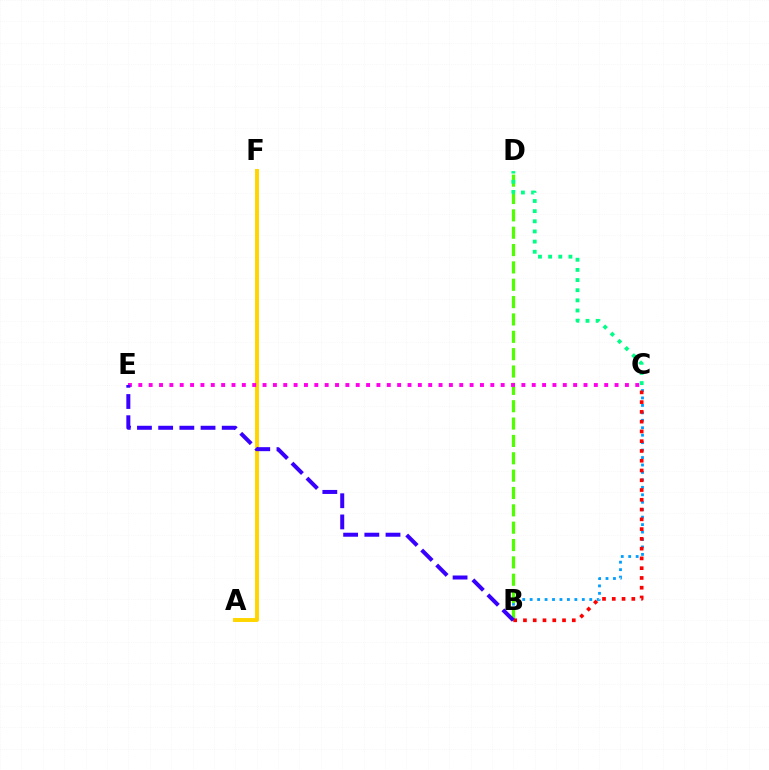{('B', 'C'): [{'color': '#009eff', 'line_style': 'dotted', 'thickness': 2.02}, {'color': '#ff0000', 'line_style': 'dotted', 'thickness': 2.65}], ('A', 'F'): [{'color': '#ffd500', 'line_style': 'solid', 'thickness': 2.84}], ('B', 'D'): [{'color': '#4fff00', 'line_style': 'dashed', 'thickness': 2.36}], ('C', 'E'): [{'color': '#ff00ed', 'line_style': 'dotted', 'thickness': 2.81}], ('C', 'D'): [{'color': '#00ff86', 'line_style': 'dotted', 'thickness': 2.76}], ('B', 'E'): [{'color': '#3700ff', 'line_style': 'dashed', 'thickness': 2.88}]}